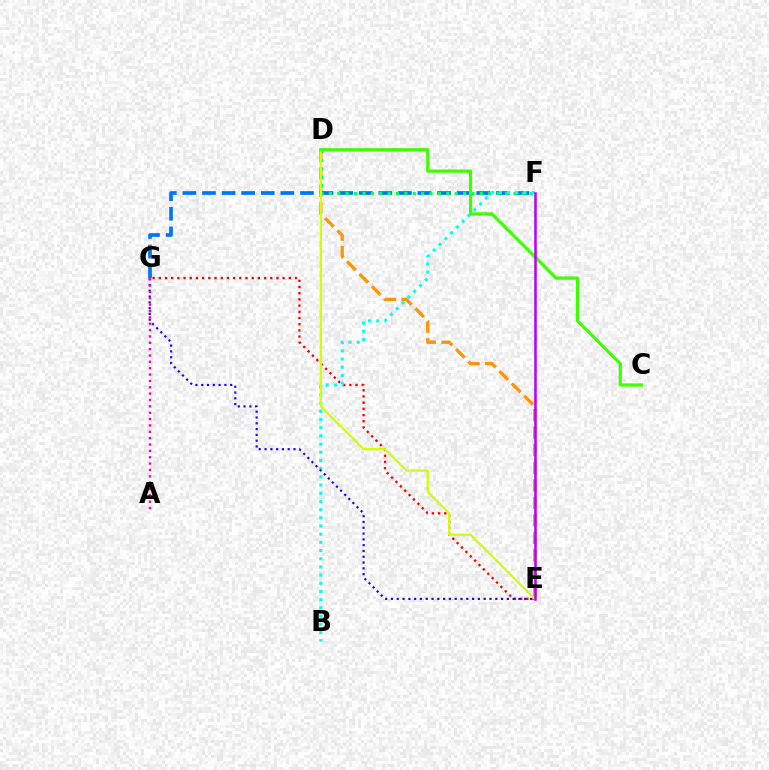{('D', 'E'): [{'color': '#ff9400', 'line_style': 'dashed', 'thickness': 2.38}, {'color': '#d1ff00', 'line_style': 'solid', 'thickness': 1.62}], ('E', 'G'): [{'color': '#ff0000', 'line_style': 'dotted', 'thickness': 1.68}, {'color': '#2500ff', 'line_style': 'dotted', 'thickness': 1.57}], ('F', 'G'): [{'color': '#0074ff', 'line_style': 'dashed', 'thickness': 2.66}], ('D', 'F'): [{'color': '#00ff5c', 'line_style': 'dotted', 'thickness': 2.28}], ('B', 'F'): [{'color': '#00fff6', 'line_style': 'dotted', 'thickness': 2.23}], ('A', 'G'): [{'color': '#ff00ac', 'line_style': 'dotted', 'thickness': 1.73}], ('C', 'D'): [{'color': '#3dff00', 'line_style': 'solid', 'thickness': 2.29}], ('E', 'F'): [{'color': '#b900ff', 'line_style': 'solid', 'thickness': 1.84}]}